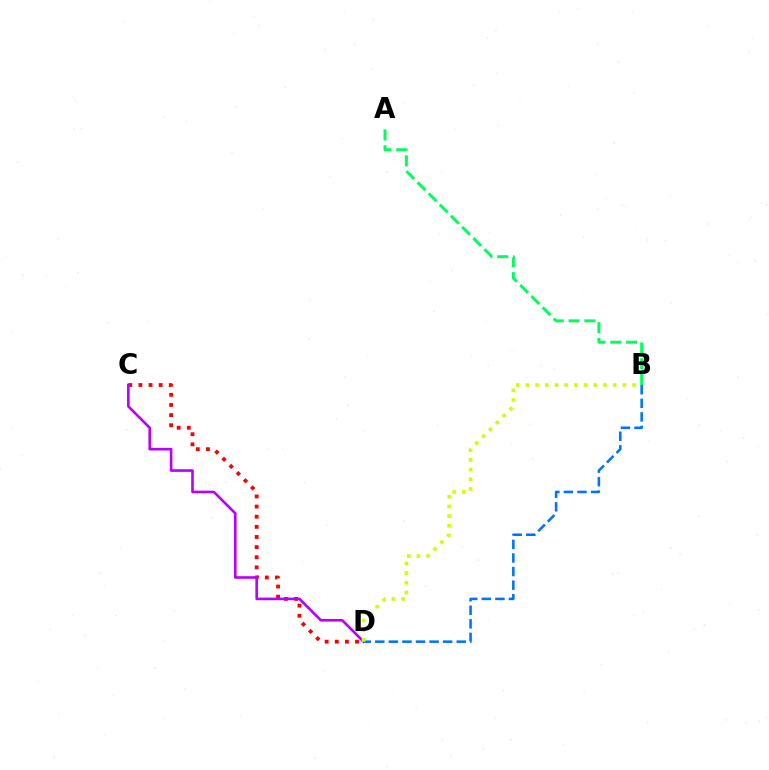{('C', 'D'): [{'color': '#ff0000', 'line_style': 'dotted', 'thickness': 2.75}, {'color': '#b900ff', 'line_style': 'solid', 'thickness': 1.9}], ('B', 'D'): [{'color': '#0074ff', 'line_style': 'dashed', 'thickness': 1.84}, {'color': '#d1ff00', 'line_style': 'dotted', 'thickness': 2.63}], ('A', 'B'): [{'color': '#00ff5c', 'line_style': 'dashed', 'thickness': 2.14}]}